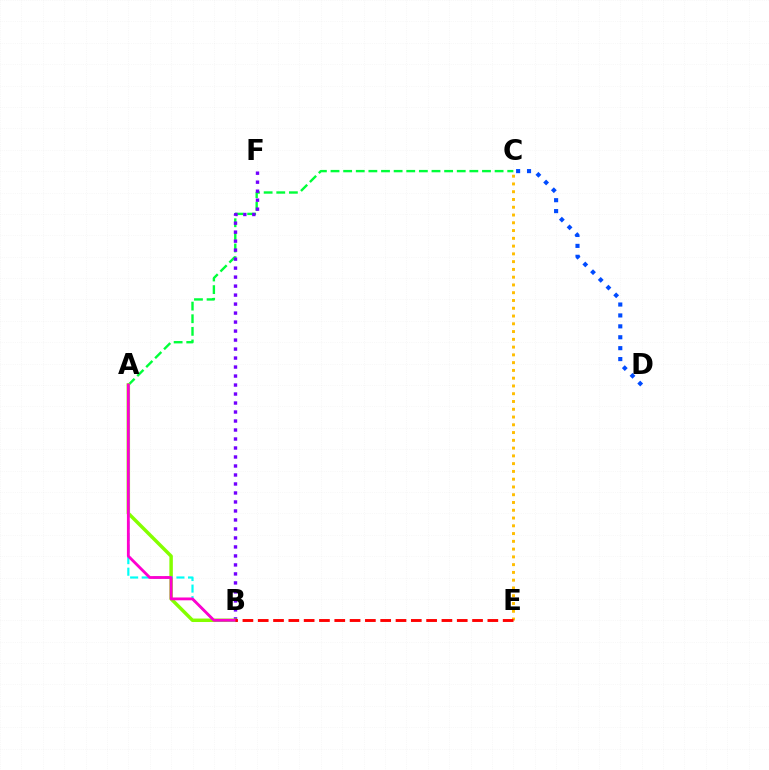{('A', 'C'): [{'color': '#00ff39', 'line_style': 'dashed', 'thickness': 1.71}], ('B', 'F'): [{'color': '#7200ff', 'line_style': 'dotted', 'thickness': 2.44}], ('C', 'E'): [{'color': '#ffbd00', 'line_style': 'dotted', 'thickness': 2.11}], ('A', 'B'): [{'color': '#84ff00', 'line_style': 'solid', 'thickness': 2.5}, {'color': '#00fff6', 'line_style': 'dashed', 'thickness': 1.57}, {'color': '#ff00cf', 'line_style': 'solid', 'thickness': 2.04}], ('C', 'D'): [{'color': '#004bff', 'line_style': 'dotted', 'thickness': 2.96}], ('B', 'E'): [{'color': '#ff0000', 'line_style': 'dashed', 'thickness': 2.08}]}